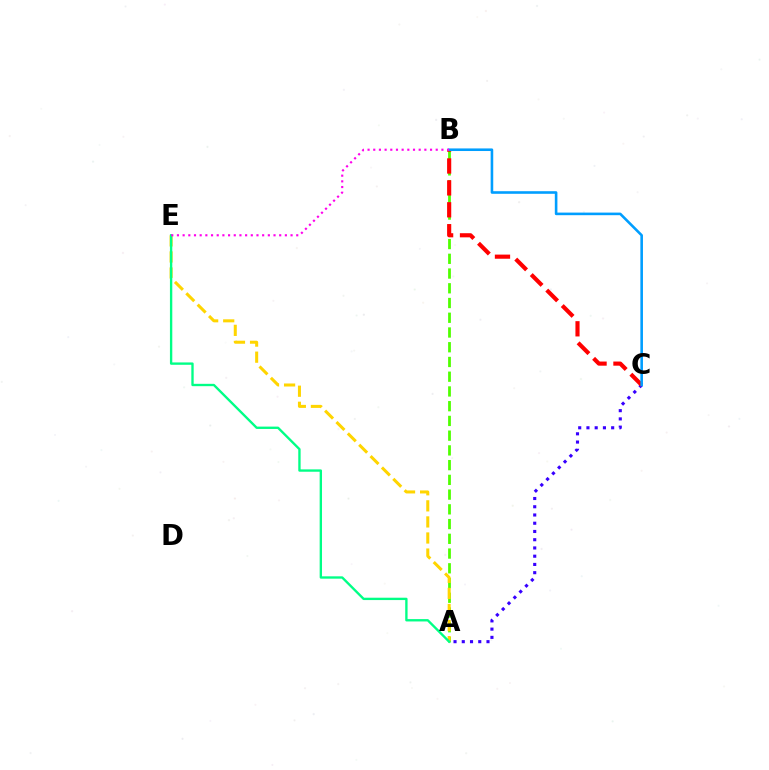{('A', 'B'): [{'color': '#4fff00', 'line_style': 'dashed', 'thickness': 2.0}], ('A', 'E'): [{'color': '#ffd500', 'line_style': 'dashed', 'thickness': 2.18}, {'color': '#00ff86', 'line_style': 'solid', 'thickness': 1.7}], ('A', 'C'): [{'color': '#3700ff', 'line_style': 'dotted', 'thickness': 2.24}], ('B', 'C'): [{'color': '#ff0000', 'line_style': 'dashed', 'thickness': 2.98}, {'color': '#009eff', 'line_style': 'solid', 'thickness': 1.87}], ('B', 'E'): [{'color': '#ff00ed', 'line_style': 'dotted', 'thickness': 1.54}]}